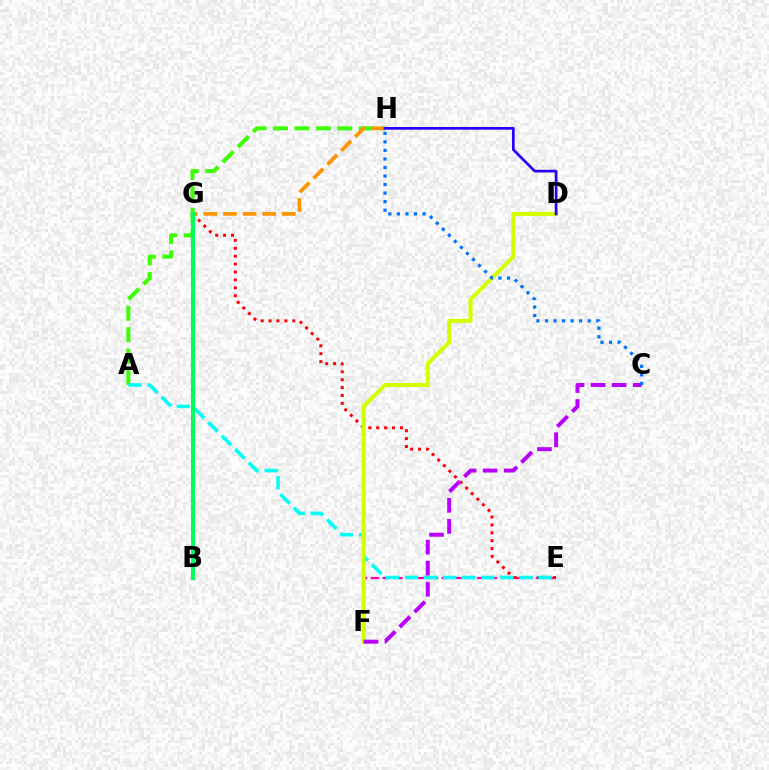{('A', 'H'): [{'color': '#3dff00', 'line_style': 'dashed', 'thickness': 2.91}], ('E', 'F'): [{'color': '#ff00ac', 'line_style': 'dashed', 'thickness': 1.6}], ('G', 'H'): [{'color': '#ff9400', 'line_style': 'dashed', 'thickness': 2.66}], ('E', 'G'): [{'color': '#ff0000', 'line_style': 'dotted', 'thickness': 2.15}], ('A', 'E'): [{'color': '#00fff6', 'line_style': 'dashed', 'thickness': 2.59}], ('D', 'F'): [{'color': '#d1ff00', 'line_style': 'solid', 'thickness': 2.94}], ('D', 'H'): [{'color': '#2500ff', 'line_style': 'solid', 'thickness': 1.94}], ('B', 'G'): [{'color': '#00ff5c', 'line_style': 'solid', 'thickness': 2.98}], ('C', 'F'): [{'color': '#b900ff', 'line_style': 'dashed', 'thickness': 2.86}], ('C', 'H'): [{'color': '#0074ff', 'line_style': 'dotted', 'thickness': 2.32}]}